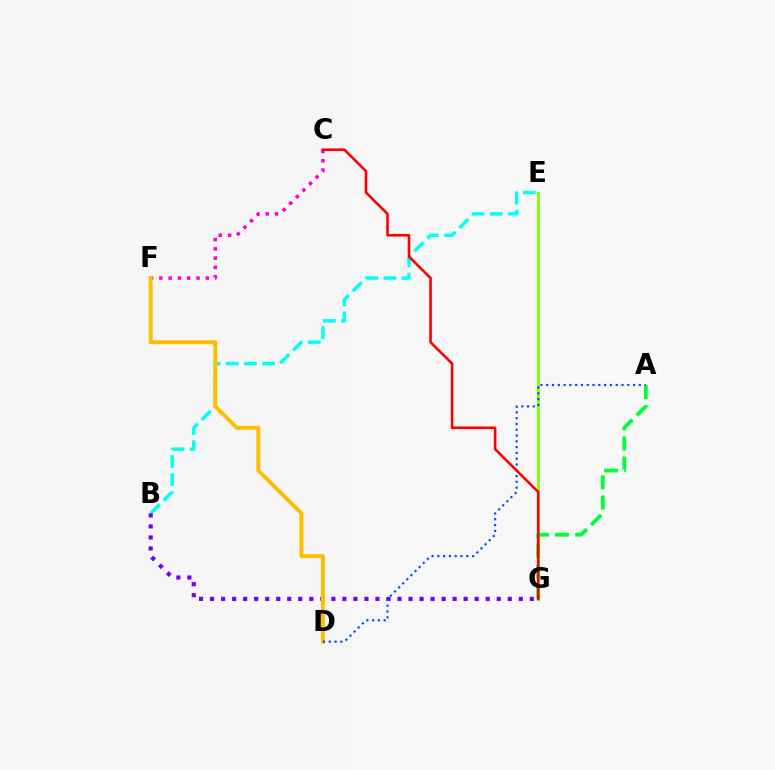{('B', 'E'): [{'color': '#00fff6', 'line_style': 'dashed', 'thickness': 2.47}], ('B', 'G'): [{'color': '#7200ff', 'line_style': 'dotted', 'thickness': 3.0}], ('C', 'F'): [{'color': '#ff00cf', 'line_style': 'dotted', 'thickness': 2.53}], ('E', 'G'): [{'color': '#84ff00', 'line_style': 'solid', 'thickness': 2.11}], ('D', 'F'): [{'color': '#ffbd00', 'line_style': 'solid', 'thickness': 2.83}], ('A', 'G'): [{'color': '#00ff39', 'line_style': 'dashed', 'thickness': 2.74}], ('A', 'D'): [{'color': '#004bff', 'line_style': 'dotted', 'thickness': 1.57}], ('C', 'G'): [{'color': '#ff0000', 'line_style': 'solid', 'thickness': 1.87}]}